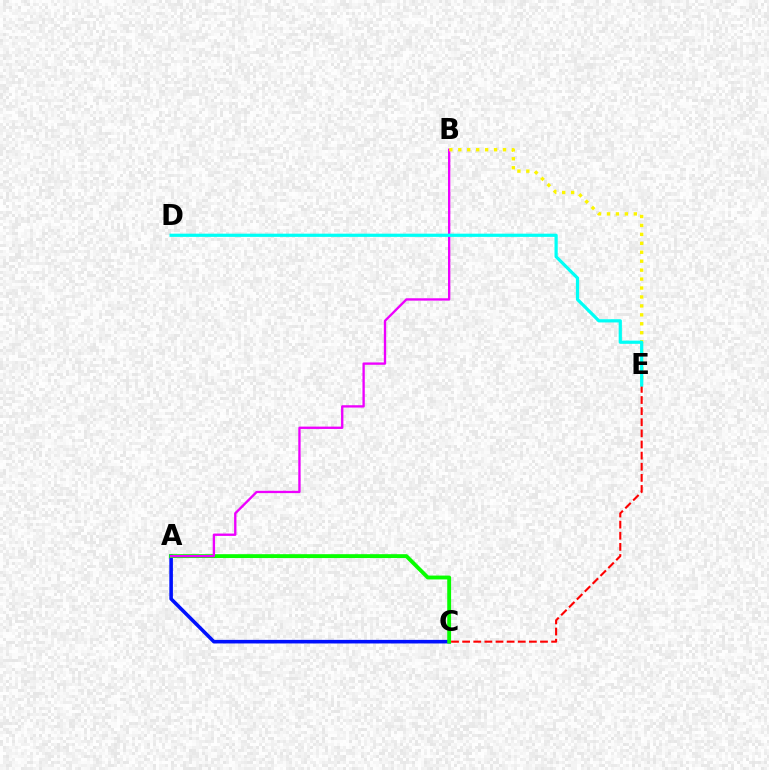{('A', 'C'): [{'color': '#0010ff', 'line_style': 'solid', 'thickness': 2.58}, {'color': '#08ff00', 'line_style': 'solid', 'thickness': 2.78}], ('A', 'B'): [{'color': '#ee00ff', 'line_style': 'solid', 'thickness': 1.69}], ('B', 'E'): [{'color': '#fcf500', 'line_style': 'dotted', 'thickness': 2.43}], ('C', 'E'): [{'color': '#ff0000', 'line_style': 'dashed', 'thickness': 1.51}], ('D', 'E'): [{'color': '#00fff6', 'line_style': 'solid', 'thickness': 2.31}]}